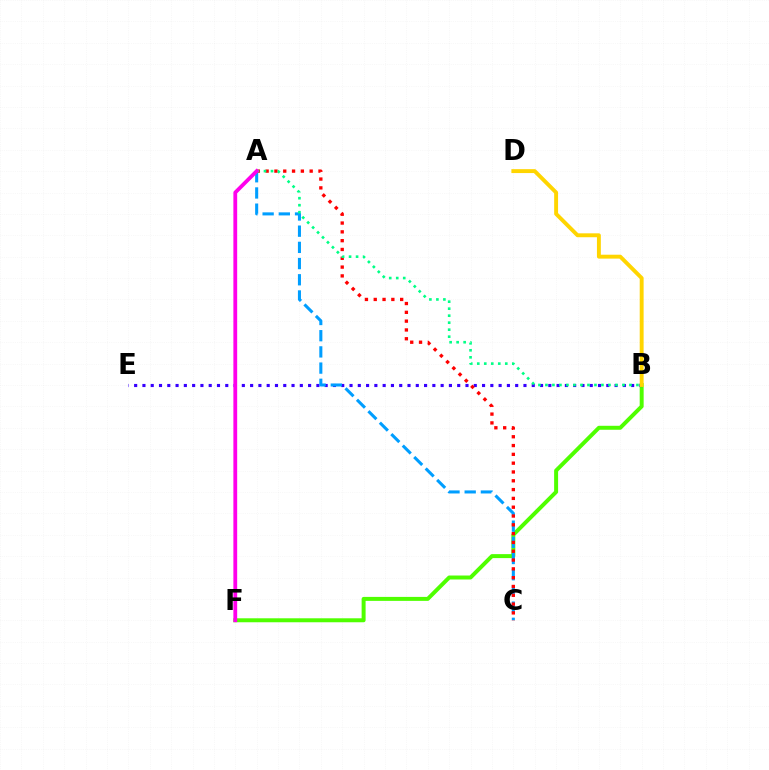{('B', 'F'): [{'color': '#4fff00', 'line_style': 'solid', 'thickness': 2.86}], ('B', 'E'): [{'color': '#3700ff', 'line_style': 'dotted', 'thickness': 2.25}], ('A', 'C'): [{'color': '#009eff', 'line_style': 'dashed', 'thickness': 2.2}, {'color': '#ff0000', 'line_style': 'dotted', 'thickness': 2.39}], ('B', 'D'): [{'color': '#ffd500', 'line_style': 'solid', 'thickness': 2.81}], ('A', 'B'): [{'color': '#00ff86', 'line_style': 'dotted', 'thickness': 1.9}], ('A', 'F'): [{'color': '#ff00ed', 'line_style': 'solid', 'thickness': 2.73}]}